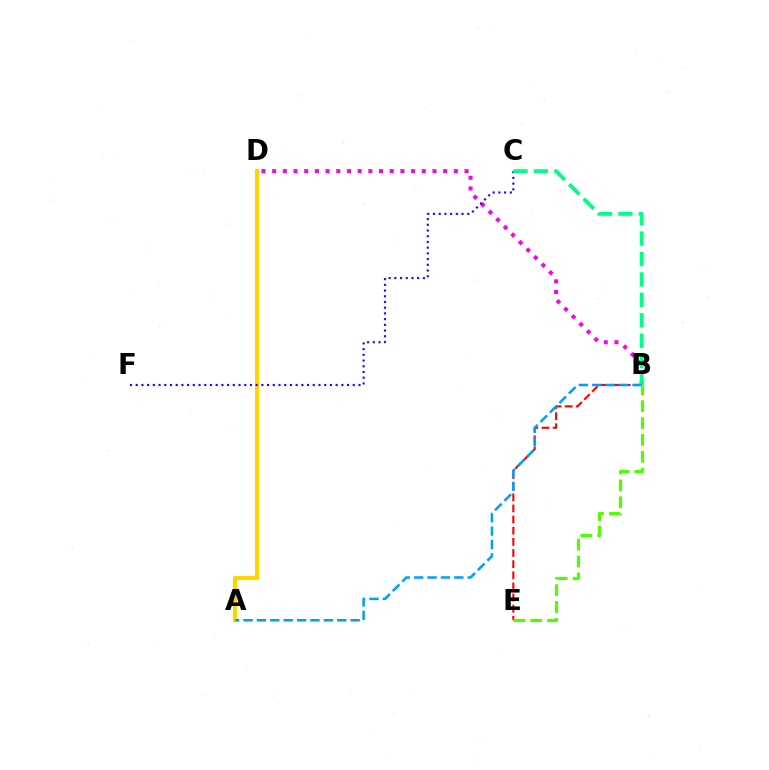{('B', 'D'): [{'color': '#ff00ed', 'line_style': 'dotted', 'thickness': 2.9}], ('A', 'D'): [{'color': '#ffd500', 'line_style': 'solid', 'thickness': 2.96}], ('C', 'F'): [{'color': '#3700ff', 'line_style': 'dotted', 'thickness': 1.55}], ('B', 'E'): [{'color': '#ff0000', 'line_style': 'dashed', 'thickness': 1.51}, {'color': '#4fff00', 'line_style': 'dashed', 'thickness': 2.29}], ('B', 'C'): [{'color': '#00ff86', 'line_style': 'dashed', 'thickness': 2.78}], ('A', 'B'): [{'color': '#009eff', 'line_style': 'dashed', 'thickness': 1.82}]}